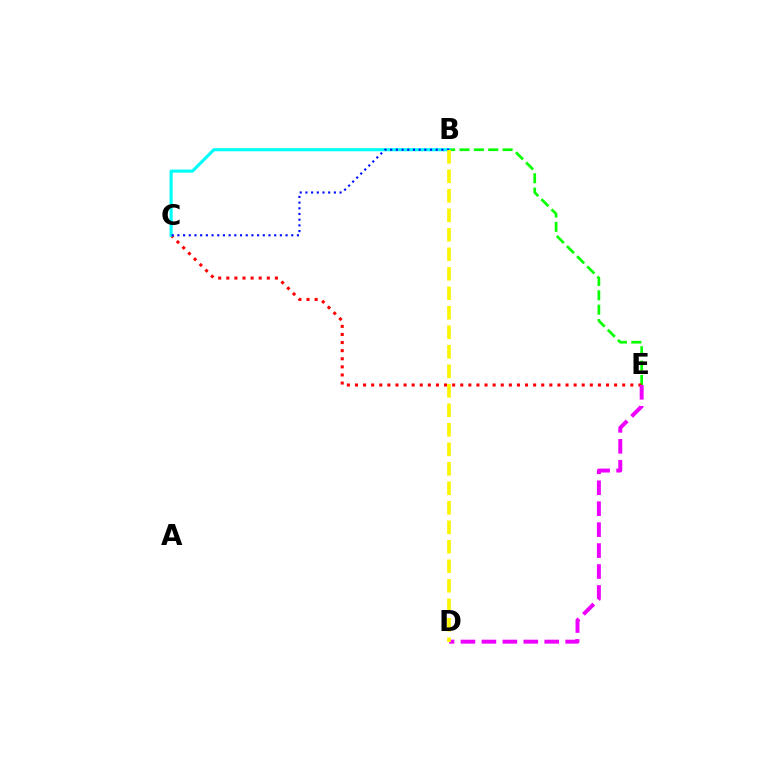{('B', 'E'): [{'color': '#08ff00', 'line_style': 'dashed', 'thickness': 1.95}], ('C', 'E'): [{'color': '#ff0000', 'line_style': 'dotted', 'thickness': 2.2}], ('B', 'C'): [{'color': '#00fff6', 'line_style': 'solid', 'thickness': 2.23}, {'color': '#0010ff', 'line_style': 'dotted', 'thickness': 1.55}], ('D', 'E'): [{'color': '#ee00ff', 'line_style': 'dashed', 'thickness': 2.85}], ('B', 'D'): [{'color': '#fcf500', 'line_style': 'dashed', 'thickness': 2.65}]}